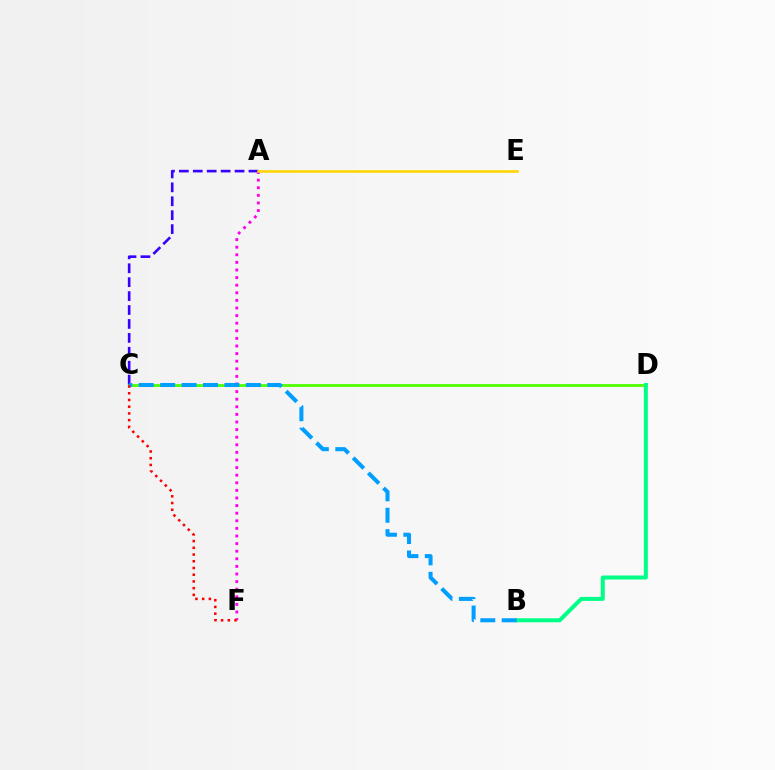{('A', 'F'): [{'color': '#ff00ed', 'line_style': 'dotted', 'thickness': 2.06}], ('C', 'D'): [{'color': '#4fff00', 'line_style': 'solid', 'thickness': 2.02}], ('B', 'D'): [{'color': '#00ff86', 'line_style': 'solid', 'thickness': 2.88}], ('A', 'C'): [{'color': '#3700ff', 'line_style': 'dashed', 'thickness': 1.89}], ('B', 'C'): [{'color': '#009eff', 'line_style': 'dashed', 'thickness': 2.91}], ('A', 'E'): [{'color': '#ffd500', 'line_style': 'solid', 'thickness': 1.85}], ('C', 'F'): [{'color': '#ff0000', 'line_style': 'dotted', 'thickness': 1.83}]}